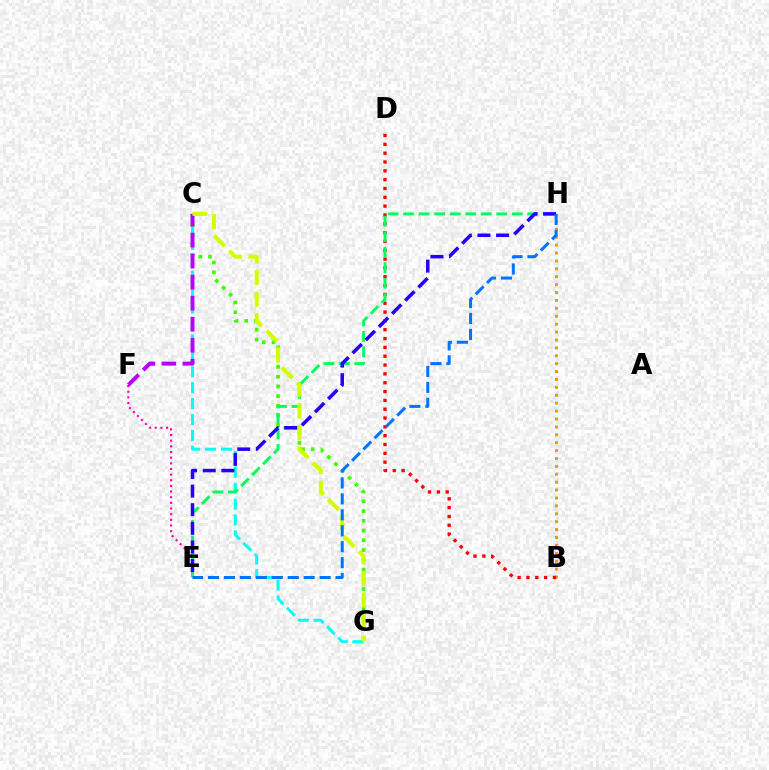{('C', 'G'): [{'color': '#00fff6', 'line_style': 'dashed', 'thickness': 2.16}, {'color': '#3dff00', 'line_style': 'dotted', 'thickness': 2.65}, {'color': '#d1ff00', 'line_style': 'dashed', 'thickness': 2.93}], ('B', 'H'): [{'color': '#ff9400', 'line_style': 'dotted', 'thickness': 2.15}], ('B', 'D'): [{'color': '#ff0000', 'line_style': 'dotted', 'thickness': 2.4}], ('C', 'F'): [{'color': '#b900ff', 'line_style': 'dashed', 'thickness': 2.86}], ('E', 'F'): [{'color': '#ff00ac', 'line_style': 'dotted', 'thickness': 1.54}], ('E', 'H'): [{'color': '#00ff5c', 'line_style': 'dashed', 'thickness': 2.11}, {'color': '#2500ff', 'line_style': 'dashed', 'thickness': 2.53}, {'color': '#0074ff', 'line_style': 'dashed', 'thickness': 2.17}]}